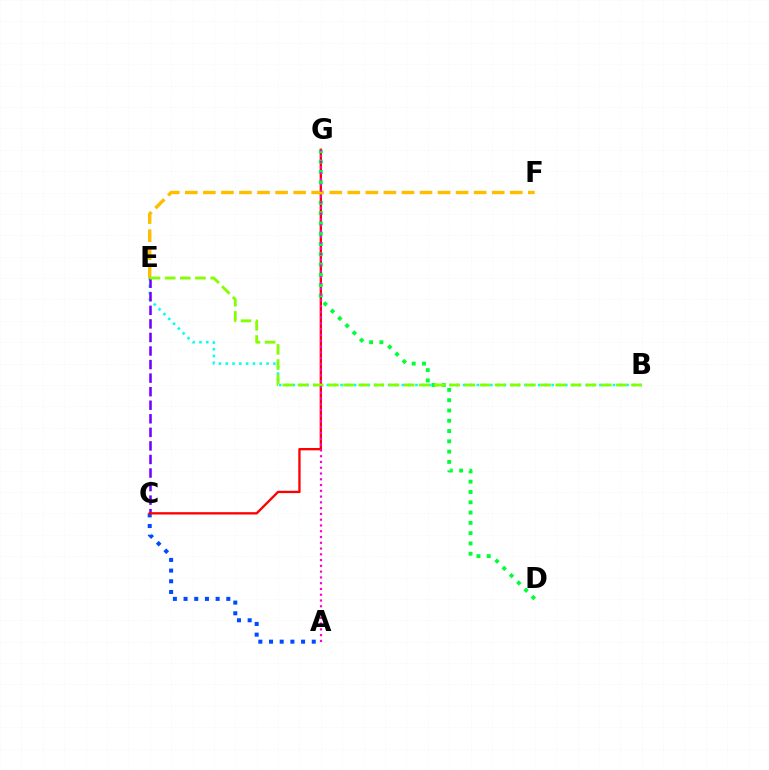{('B', 'E'): [{'color': '#00fff6', 'line_style': 'dotted', 'thickness': 1.85}, {'color': '#84ff00', 'line_style': 'dashed', 'thickness': 2.06}], ('C', 'E'): [{'color': '#7200ff', 'line_style': 'dashed', 'thickness': 1.84}], ('A', 'C'): [{'color': '#004bff', 'line_style': 'dotted', 'thickness': 2.9}], ('C', 'G'): [{'color': '#ff0000', 'line_style': 'solid', 'thickness': 1.67}], ('D', 'G'): [{'color': '#00ff39', 'line_style': 'dotted', 'thickness': 2.8}], ('E', 'F'): [{'color': '#ffbd00', 'line_style': 'dashed', 'thickness': 2.45}], ('A', 'G'): [{'color': '#ff00cf', 'line_style': 'dotted', 'thickness': 1.57}]}